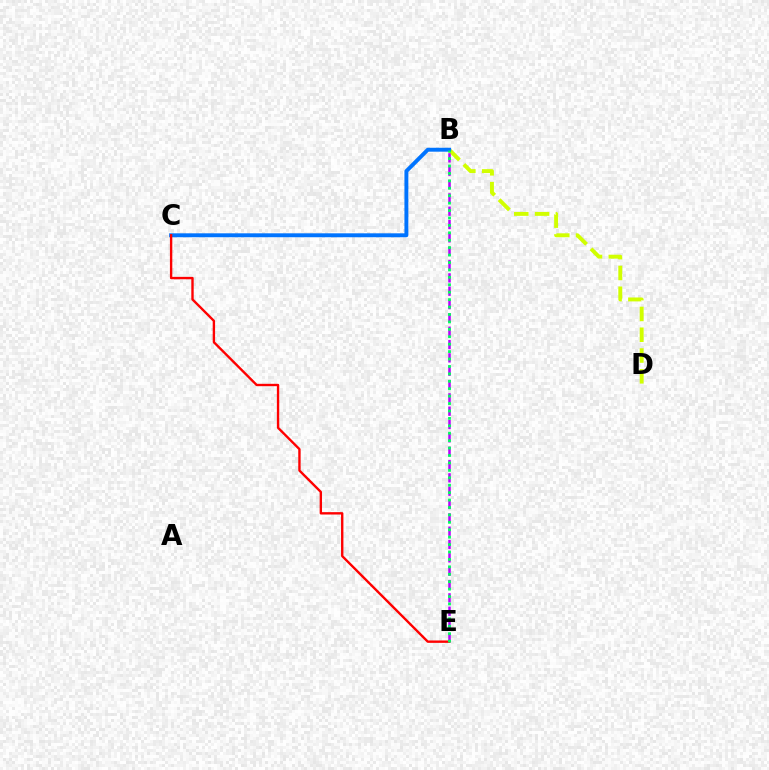{('B', 'D'): [{'color': '#d1ff00', 'line_style': 'dashed', 'thickness': 2.82}], ('B', 'C'): [{'color': '#0074ff', 'line_style': 'solid', 'thickness': 2.82}], ('B', 'E'): [{'color': '#b900ff', 'line_style': 'dashed', 'thickness': 1.81}, {'color': '#00ff5c', 'line_style': 'dotted', 'thickness': 2.02}], ('C', 'E'): [{'color': '#ff0000', 'line_style': 'solid', 'thickness': 1.71}]}